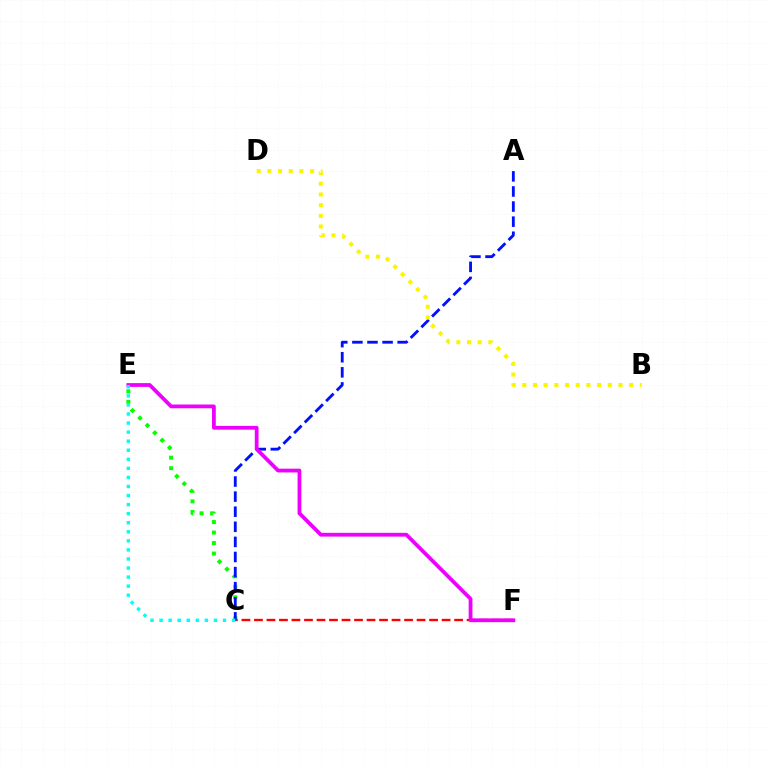{('C', 'F'): [{'color': '#ff0000', 'line_style': 'dashed', 'thickness': 1.7}], ('C', 'E'): [{'color': '#08ff00', 'line_style': 'dotted', 'thickness': 2.86}, {'color': '#00fff6', 'line_style': 'dotted', 'thickness': 2.46}], ('A', 'C'): [{'color': '#0010ff', 'line_style': 'dashed', 'thickness': 2.05}], ('B', 'D'): [{'color': '#fcf500', 'line_style': 'dotted', 'thickness': 2.9}], ('E', 'F'): [{'color': '#ee00ff', 'line_style': 'solid', 'thickness': 2.72}]}